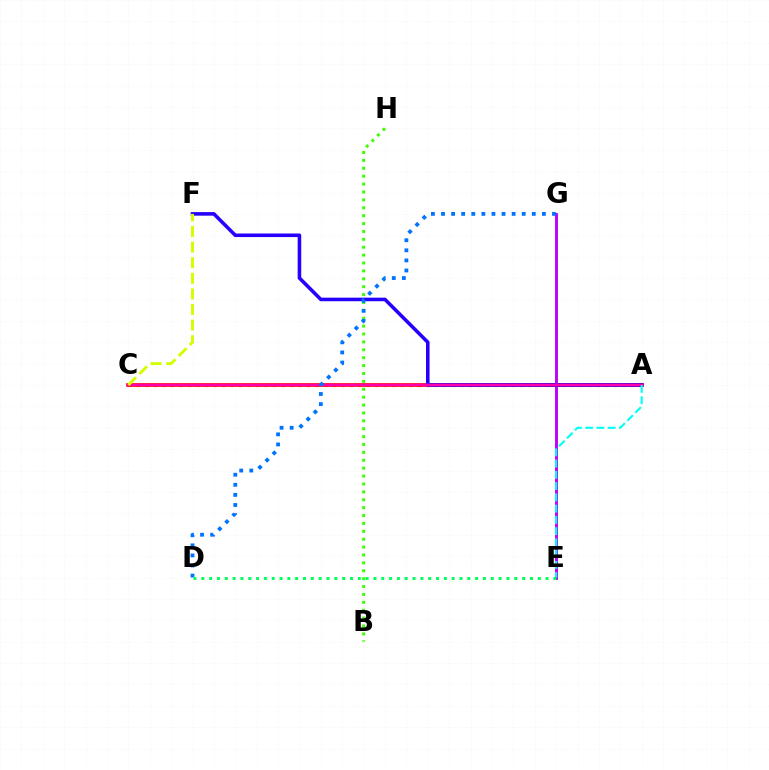{('E', 'G'): [{'color': '#b900ff', 'line_style': 'solid', 'thickness': 2.07}], ('A', 'C'): [{'color': '#ff9400', 'line_style': 'dotted', 'thickness': 2.31}, {'color': '#ff0000', 'line_style': 'solid', 'thickness': 2.61}, {'color': '#ff00ac', 'line_style': 'solid', 'thickness': 1.8}], ('B', 'H'): [{'color': '#3dff00', 'line_style': 'dotted', 'thickness': 2.14}], ('A', 'F'): [{'color': '#2500ff', 'line_style': 'solid', 'thickness': 2.57}], ('A', 'E'): [{'color': '#00fff6', 'line_style': 'dashed', 'thickness': 1.53}], ('D', 'G'): [{'color': '#0074ff', 'line_style': 'dotted', 'thickness': 2.74}], ('C', 'F'): [{'color': '#d1ff00', 'line_style': 'dashed', 'thickness': 2.12}], ('D', 'E'): [{'color': '#00ff5c', 'line_style': 'dotted', 'thickness': 2.13}]}